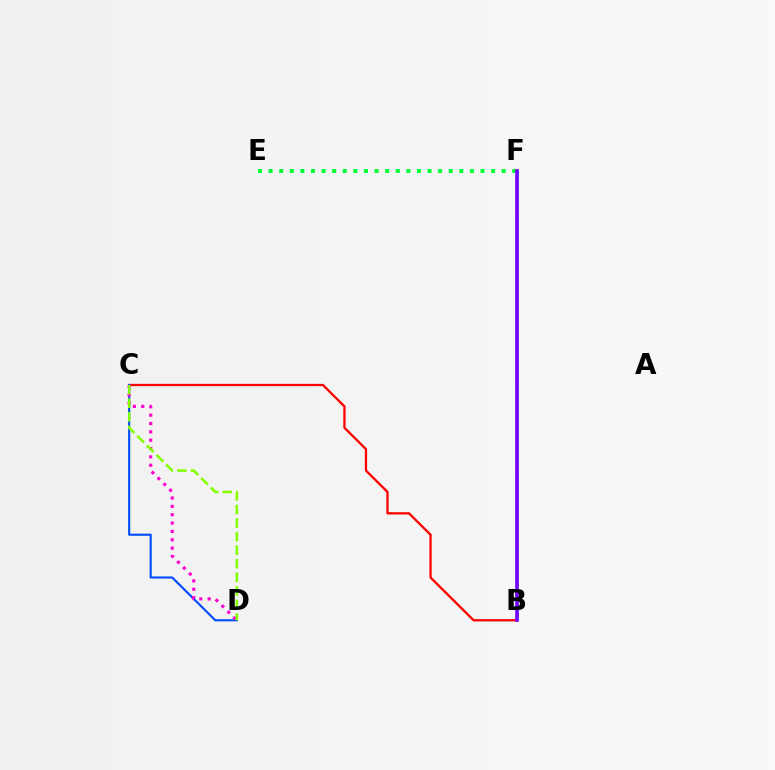{('B', 'F'): [{'color': '#ffbd00', 'line_style': 'dotted', 'thickness': 2.11}, {'color': '#00fff6', 'line_style': 'dotted', 'thickness': 2.18}, {'color': '#7200ff', 'line_style': 'solid', 'thickness': 2.61}], ('E', 'F'): [{'color': '#00ff39', 'line_style': 'dotted', 'thickness': 2.88}], ('B', 'C'): [{'color': '#ff0000', 'line_style': 'solid', 'thickness': 1.65}], ('C', 'D'): [{'color': '#004bff', 'line_style': 'solid', 'thickness': 1.52}, {'color': '#ff00cf', 'line_style': 'dotted', 'thickness': 2.27}, {'color': '#84ff00', 'line_style': 'dashed', 'thickness': 1.84}]}